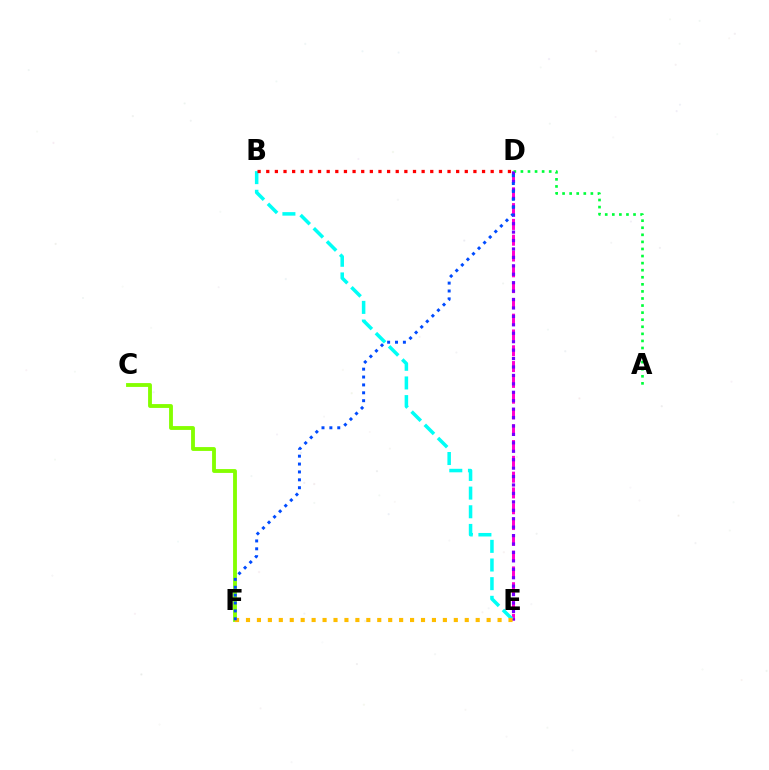{('D', 'E'): [{'color': '#ff00cf', 'line_style': 'dashed', 'thickness': 2.15}, {'color': '#7200ff', 'line_style': 'dotted', 'thickness': 2.29}], ('A', 'D'): [{'color': '#00ff39', 'line_style': 'dotted', 'thickness': 1.92}], ('C', 'F'): [{'color': '#84ff00', 'line_style': 'solid', 'thickness': 2.77}], ('B', 'E'): [{'color': '#00fff6', 'line_style': 'dashed', 'thickness': 2.53}], ('B', 'D'): [{'color': '#ff0000', 'line_style': 'dotted', 'thickness': 2.35}], ('E', 'F'): [{'color': '#ffbd00', 'line_style': 'dotted', 'thickness': 2.97}], ('D', 'F'): [{'color': '#004bff', 'line_style': 'dotted', 'thickness': 2.14}]}